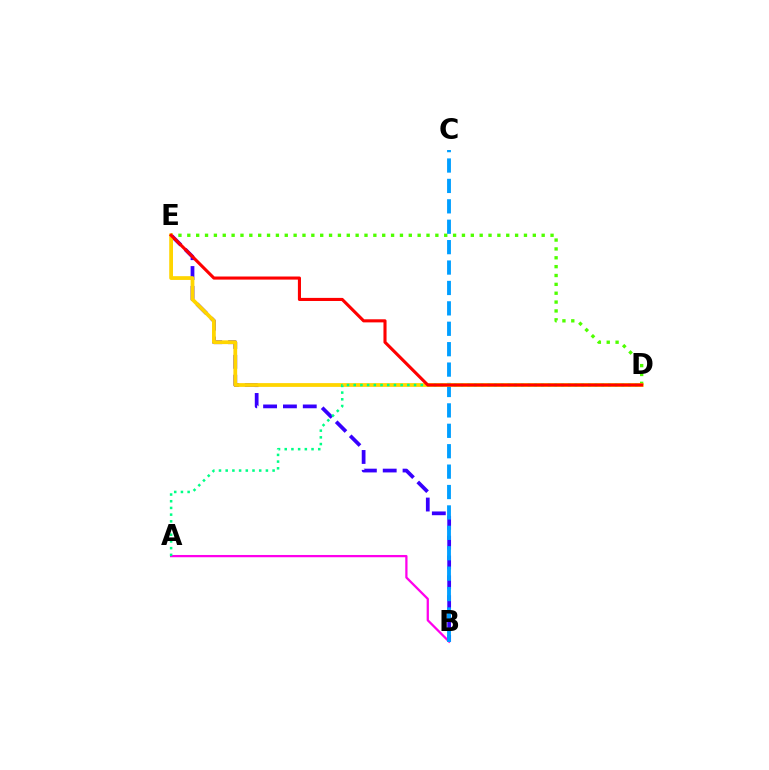{('B', 'E'): [{'color': '#3700ff', 'line_style': 'dashed', 'thickness': 2.7}], ('D', 'E'): [{'color': '#4fff00', 'line_style': 'dotted', 'thickness': 2.41}, {'color': '#ffd500', 'line_style': 'solid', 'thickness': 2.72}, {'color': '#ff0000', 'line_style': 'solid', 'thickness': 2.23}], ('A', 'B'): [{'color': '#ff00ed', 'line_style': 'solid', 'thickness': 1.63}], ('B', 'C'): [{'color': '#009eff', 'line_style': 'dashed', 'thickness': 2.77}], ('A', 'D'): [{'color': '#00ff86', 'line_style': 'dotted', 'thickness': 1.82}]}